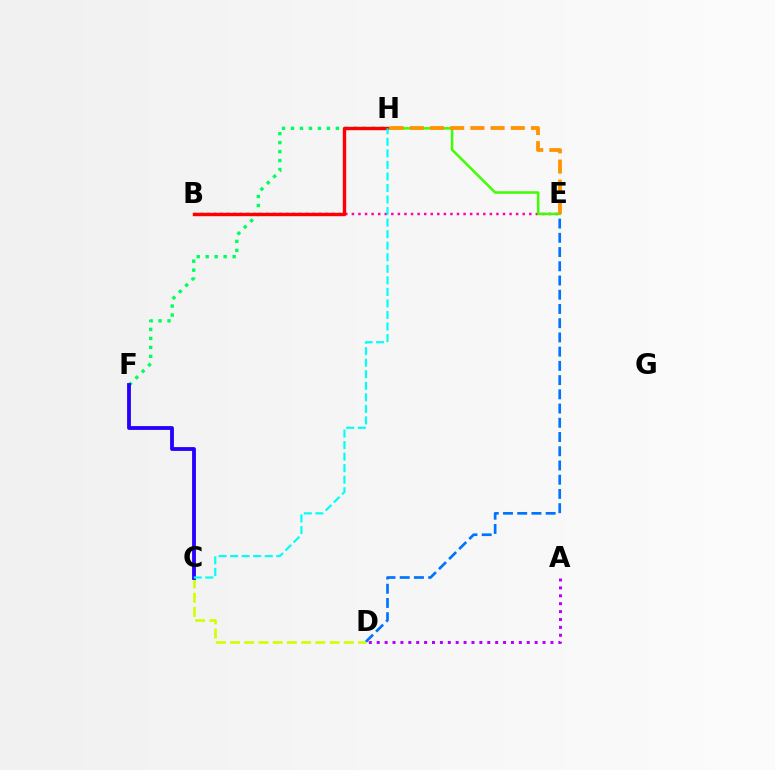{('C', 'D'): [{'color': '#d1ff00', 'line_style': 'dashed', 'thickness': 1.93}], ('D', 'E'): [{'color': '#0074ff', 'line_style': 'dashed', 'thickness': 1.93}], ('A', 'D'): [{'color': '#b900ff', 'line_style': 'dotted', 'thickness': 2.15}], ('B', 'E'): [{'color': '#ff00ac', 'line_style': 'dotted', 'thickness': 1.78}], ('E', 'H'): [{'color': '#3dff00', 'line_style': 'solid', 'thickness': 1.8}, {'color': '#ff9400', 'line_style': 'dashed', 'thickness': 2.74}], ('F', 'H'): [{'color': '#00ff5c', 'line_style': 'dotted', 'thickness': 2.44}], ('B', 'H'): [{'color': '#ff0000', 'line_style': 'solid', 'thickness': 2.45}], ('C', 'F'): [{'color': '#2500ff', 'line_style': 'solid', 'thickness': 2.74}], ('C', 'H'): [{'color': '#00fff6', 'line_style': 'dashed', 'thickness': 1.57}]}